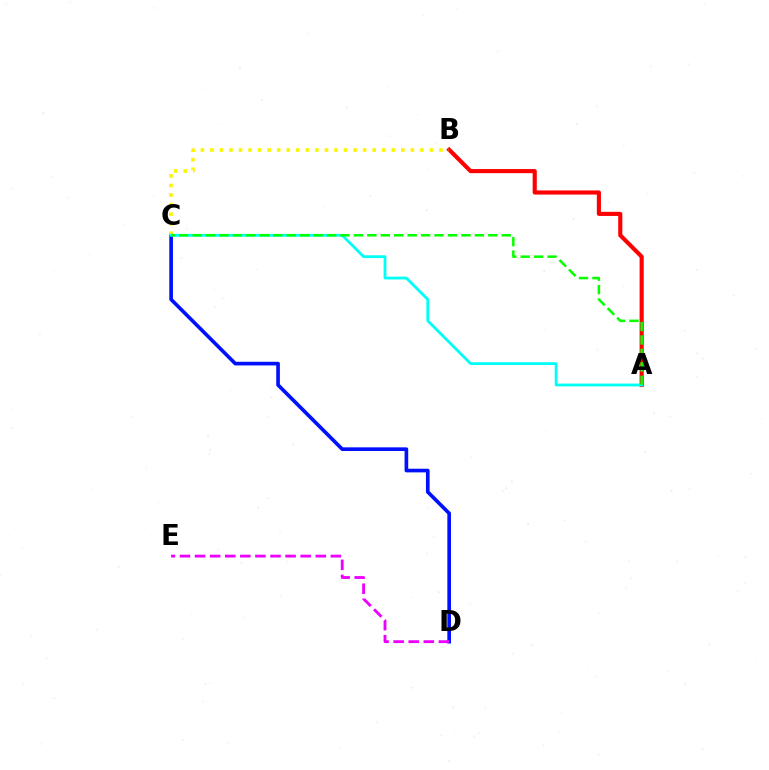{('C', 'D'): [{'color': '#0010ff', 'line_style': 'solid', 'thickness': 2.63}], ('A', 'B'): [{'color': '#ff0000', 'line_style': 'solid', 'thickness': 2.97}], ('B', 'C'): [{'color': '#fcf500', 'line_style': 'dotted', 'thickness': 2.59}], ('A', 'C'): [{'color': '#00fff6', 'line_style': 'solid', 'thickness': 2.01}, {'color': '#08ff00', 'line_style': 'dashed', 'thickness': 1.83}], ('D', 'E'): [{'color': '#ee00ff', 'line_style': 'dashed', 'thickness': 2.05}]}